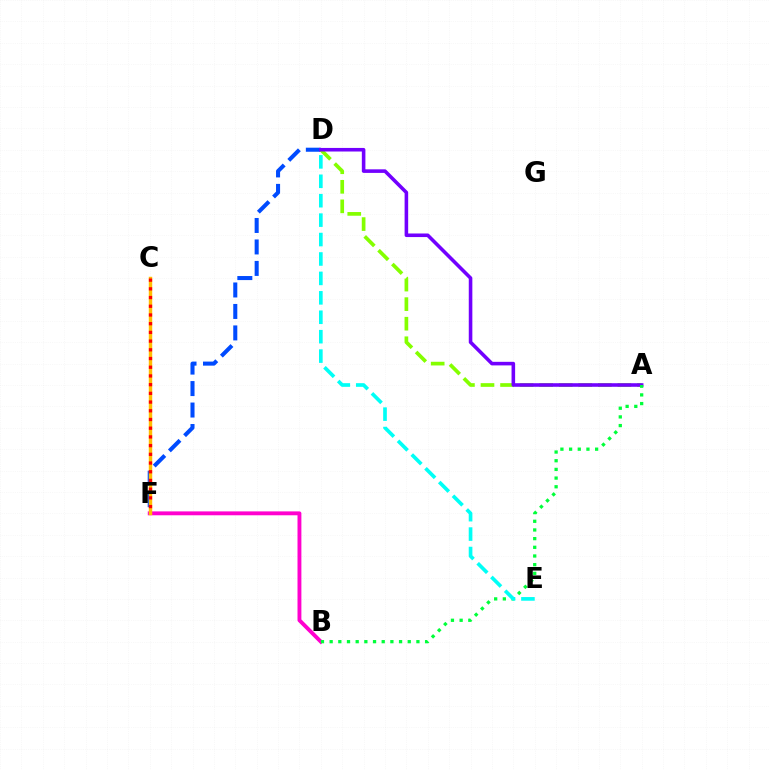{('D', 'F'): [{'color': '#004bff', 'line_style': 'dashed', 'thickness': 2.92}], ('A', 'D'): [{'color': '#84ff00', 'line_style': 'dashed', 'thickness': 2.66}, {'color': '#7200ff', 'line_style': 'solid', 'thickness': 2.58}], ('B', 'F'): [{'color': '#ff00cf', 'line_style': 'solid', 'thickness': 2.79}], ('C', 'F'): [{'color': '#ffbd00', 'line_style': 'solid', 'thickness': 2.48}, {'color': '#ff0000', 'line_style': 'dotted', 'thickness': 2.37}], ('A', 'B'): [{'color': '#00ff39', 'line_style': 'dotted', 'thickness': 2.36}], ('D', 'E'): [{'color': '#00fff6', 'line_style': 'dashed', 'thickness': 2.64}]}